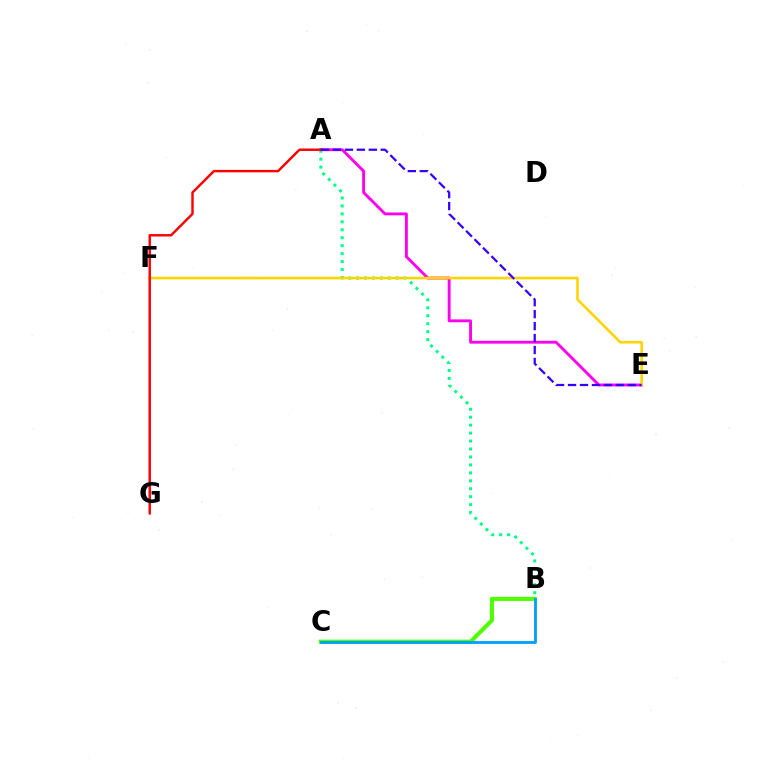{('A', 'E'): [{'color': '#ff00ed', 'line_style': 'solid', 'thickness': 2.07}, {'color': '#3700ff', 'line_style': 'dashed', 'thickness': 1.62}], ('A', 'B'): [{'color': '#00ff86', 'line_style': 'dotted', 'thickness': 2.16}], ('E', 'F'): [{'color': '#ffd500', 'line_style': 'solid', 'thickness': 1.89}], ('B', 'C'): [{'color': '#4fff00', 'line_style': 'solid', 'thickness': 2.94}, {'color': '#009eff', 'line_style': 'solid', 'thickness': 2.02}], ('A', 'G'): [{'color': '#ff0000', 'line_style': 'solid', 'thickness': 1.75}]}